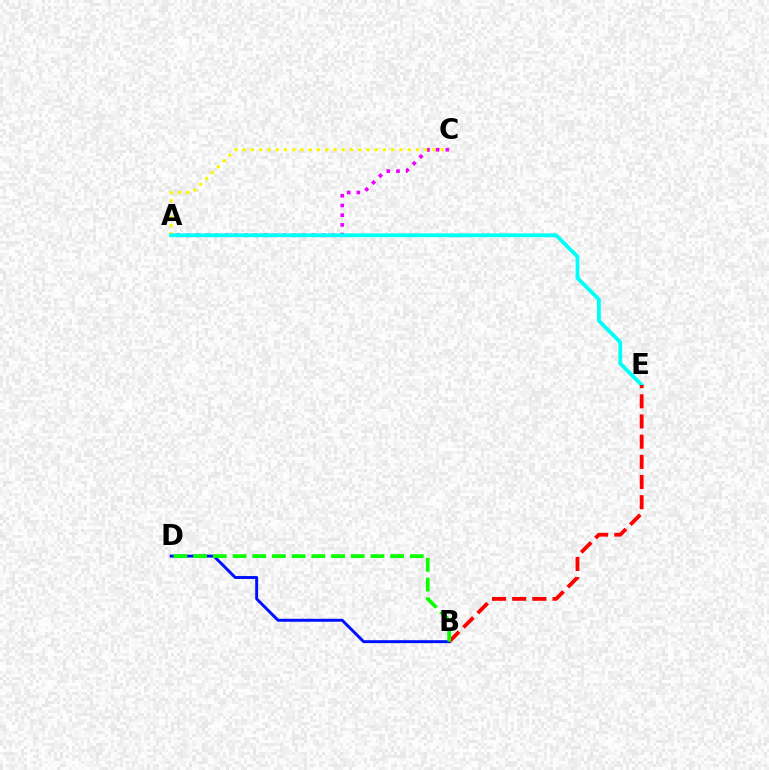{('A', 'C'): [{'color': '#ee00ff', 'line_style': 'dotted', 'thickness': 2.64}, {'color': '#fcf500', 'line_style': 'dotted', 'thickness': 2.24}], ('B', 'D'): [{'color': '#0010ff', 'line_style': 'solid', 'thickness': 2.12}, {'color': '#08ff00', 'line_style': 'dashed', 'thickness': 2.68}], ('A', 'E'): [{'color': '#00fff6', 'line_style': 'solid', 'thickness': 2.74}], ('B', 'E'): [{'color': '#ff0000', 'line_style': 'dashed', 'thickness': 2.74}]}